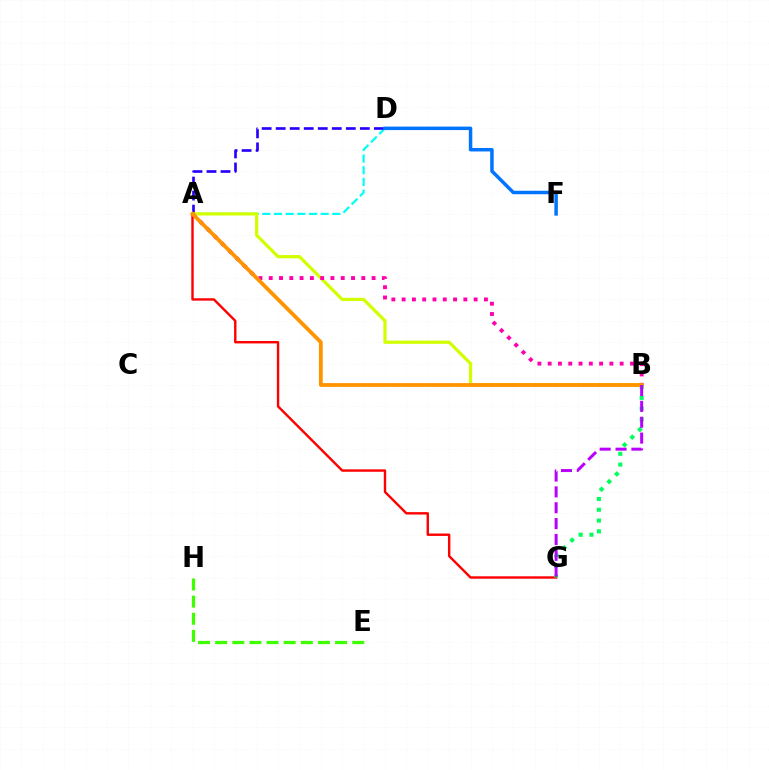{('A', 'D'): [{'color': '#00fff6', 'line_style': 'dashed', 'thickness': 1.59}, {'color': '#2500ff', 'line_style': 'dashed', 'thickness': 1.91}], ('A', 'B'): [{'color': '#d1ff00', 'line_style': 'solid', 'thickness': 2.32}, {'color': '#ff00ac', 'line_style': 'dotted', 'thickness': 2.79}, {'color': '#ff9400', 'line_style': 'solid', 'thickness': 2.74}], ('E', 'H'): [{'color': '#3dff00', 'line_style': 'dashed', 'thickness': 2.33}], ('A', 'G'): [{'color': '#ff0000', 'line_style': 'solid', 'thickness': 1.73}], ('B', 'G'): [{'color': '#00ff5c', 'line_style': 'dotted', 'thickness': 2.93}, {'color': '#b900ff', 'line_style': 'dashed', 'thickness': 2.15}], ('D', 'F'): [{'color': '#0074ff', 'line_style': 'solid', 'thickness': 2.51}]}